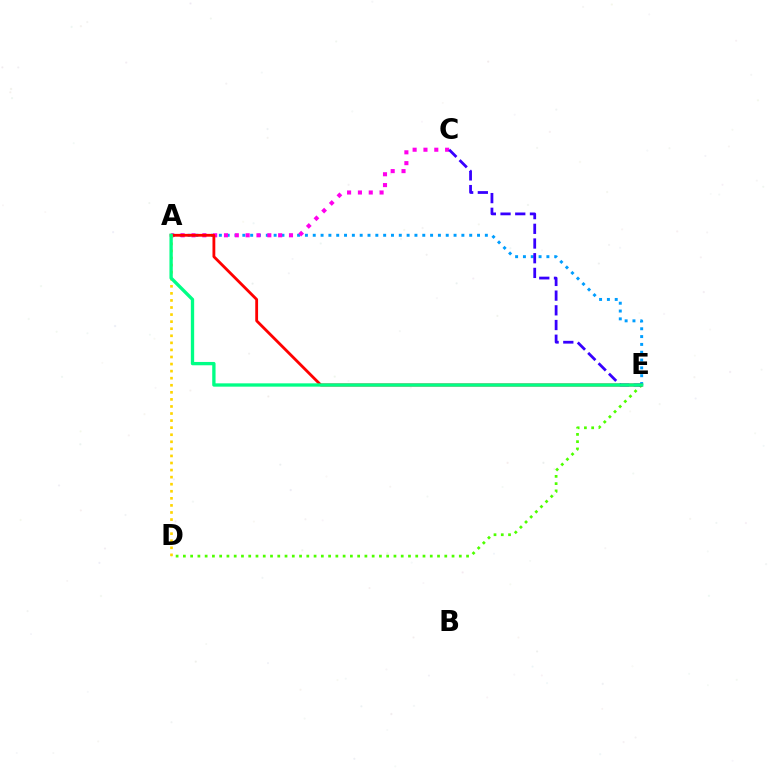{('D', 'E'): [{'color': '#4fff00', 'line_style': 'dotted', 'thickness': 1.97}], ('A', 'E'): [{'color': '#009eff', 'line_style': 'dotted', 'thickness': 2.13}, {'color': '#ff0000', 'line_style': 'solid', 'thickness': 2.03}, {'color': '#00ff86', 'line_style': 'solid', 'thickness': 2.39}], ('A', 'C'): [{'color': '#ff00ed', 'line_style': 'dotted', 'thickness': 2.94}], ('C', 'E'): [{'color': '#3700ff', 'line_style': 'dashed', 'thickness': 2.0}], ('A', 'D'): [{'color': '#ffd500', 'line_style': 'dotted', 'thickness': 1.92}]}